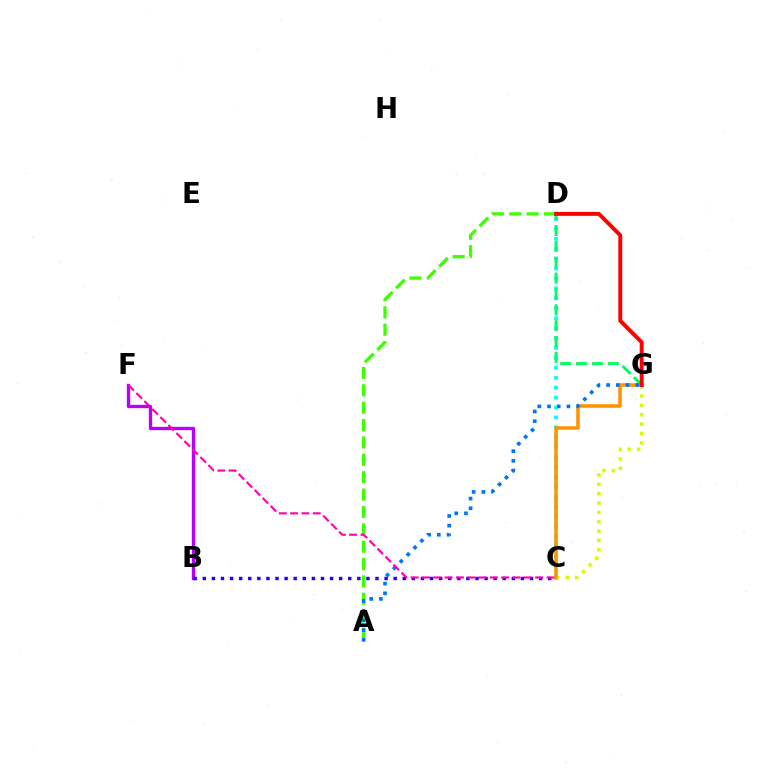{('A', 'D'): [{'color': '#3dff00', 'line_style': 'dashed', 'thickness': 2.36}], ('C', 'D'): [{'color': '#00fff6', 'line_style': 'dotted', 'thickness': 2.7}], ('D', 'G'): [{'color': '#00ff5c', 'line_style': 'dashed', 'thickness': 2.15}, {'color': '#ff0000', 'line_style': 'solid', 'thickness': 2.82}], ('B', 'F'): [{'color': '#b900ff', 'line_style': 'solid', 'thickness': 2.4}], ('C', 'G'): [{'color': '#d1ff00', 'line_style': 'dotted', 'thickness': 2.54}, {'color': '#ff9400', 'line_style': 'solid', 'thickness': 2.57}], ('B', 'C'): [{'color': '#2500ff', 'line_style': 'dotted', 'thickness': 2.47}], ('A', 'G'): [{'color': '#0074ff', 'line_style': 'dotted', 'thickness': 2.64}], ('C', 'F'): [{'color': '#ff00ac', 'line_style': 'dashed', 'thickness': 1.54}]}